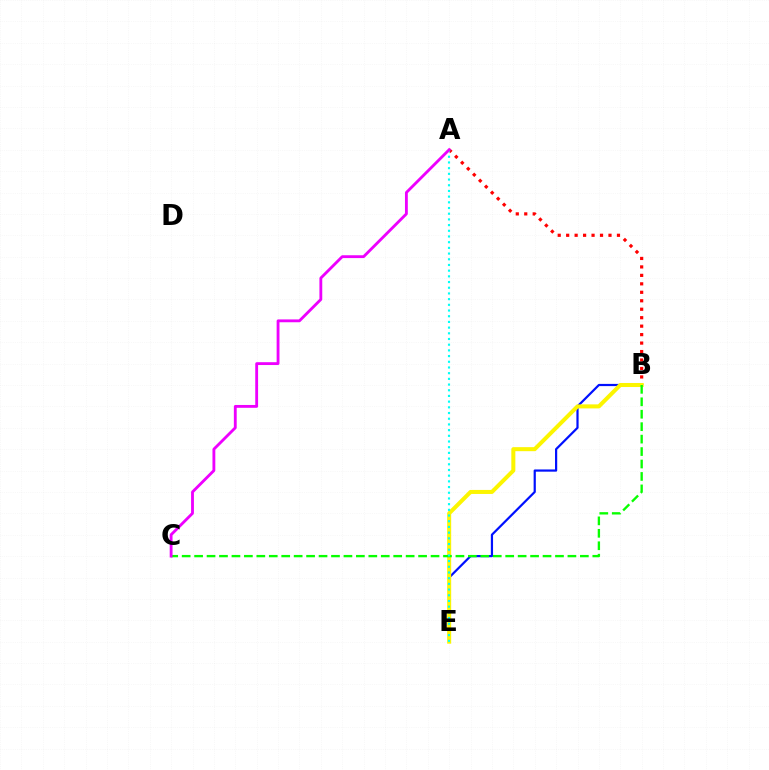{('B', 'E'): [{'color': '#0010ff', 'line_style': 'solid', 'thickness': 1.59}, {'color': '#fcf500', 'line_style': 'solid', 'thickness': 2.9}], ('A', 'B'): [{'color': '#ff0000', 'line_style': 'dotted', 'thickness': 2.3}], ('B', 'C'): [{'color': '#08ff00', 'line_style': 'dashed', 'thickness': 1.69}], ('A', 'E'): [{'color': '#00fff6', 'line_style': 'dotted', 'thickness': 1.55}], ('A', 'C'): [{'color': '#ee00ff', 'line_style': 'solid', 'thickness': 2.05}]}